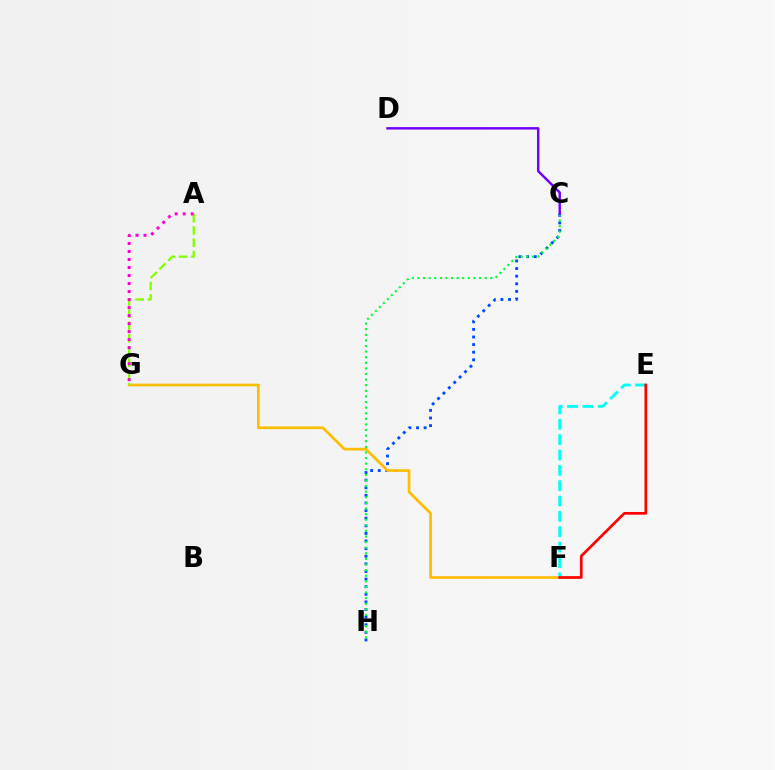{('C', 'H'): [{'color': '#004bff', 'line_style': 'dotted', 'thickness': 2.07}, {'color': '#00ff39', 'line_style': 'dotted', 'thickness': 1.52}], ('F', 'G'): [{'color': '#ffbd00', 'line_style': 'solid', 'thickness': 1.94}], ('A', 'G'): [{'color': '#84ff00', 'line_style': 'dashed', 'thickness': 1.67}, {'color': '#ff00cf', 'line_style': 'dotted', 'thickness': 2.18}], ('E', 'F'): [{'color': '#00fff6', 'line_style': 'dashed', 'thickness': 2.09}, {'color': '#ff0000', 'line_style': 'solid', 'thickness': 1.95}], ('C', 'D'): [{'color': '#7200ff', 'line_style': 'solid', 'thickness': 1.76}]}